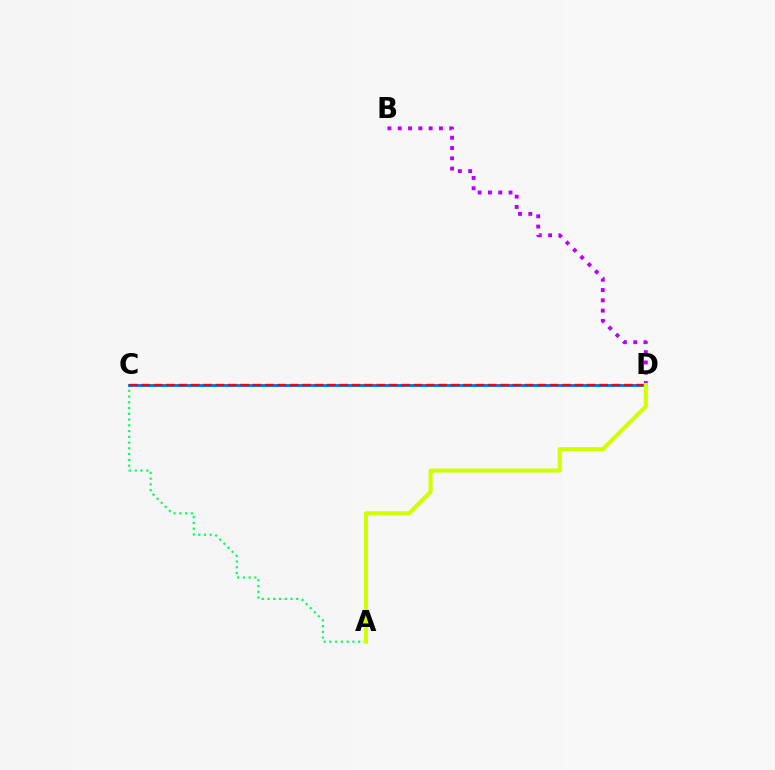{('A', 'C'): [{'color': '#00ff5c', 'line_style': 'dotted', 'thickness': 1.56}], ('C', 'D'): [{'color': '#0074ff', 'line_style': 'solid', 'thickness': 2.06}, {'color': '#ff0000', 'line_style': 'dashed', 'thickness': 1.68}], ('B', 'D'): [{'color': '#b900ff', 'line_style': 'dotted', 'thickness': 2.8}], ('A', 'D'): [{'color': '#d1ff00', 'line_style': 'solid', 'thickness': 2.95}]}